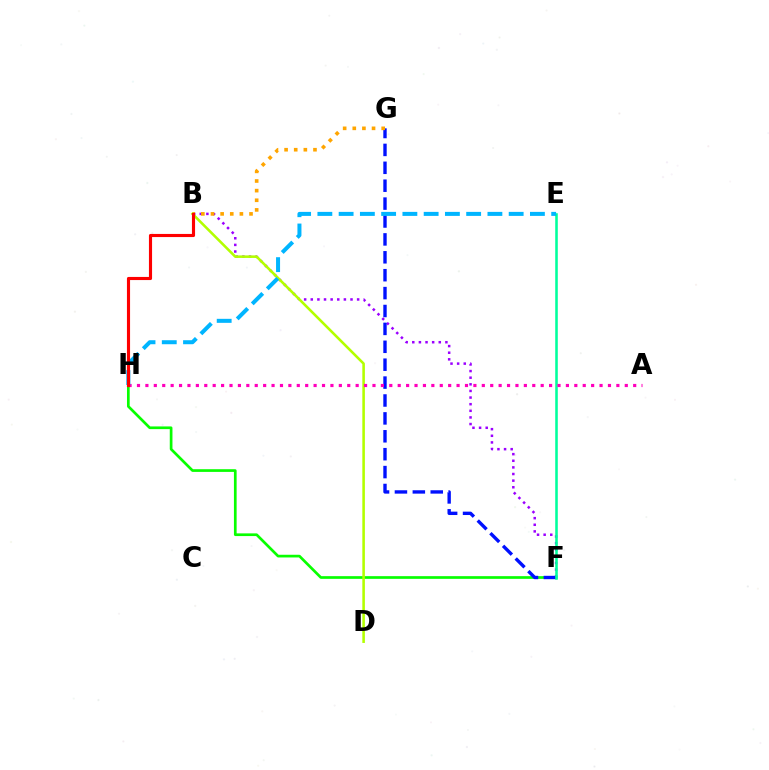{('F', 'H'): [{'color': '#08ff00', 'line_style': 'solid', 'thickness': 1.94}], ('B', 'F'): [{'color': '#9b00ff', 'line_style': 'dotted', 'thickness': 1.8}], ('F', 'G'): [{'color': '#0010ff', 'line_style': 'dashed', 'thickness': 2.43}], ('B', 'G'): [{'color': '#ffa500', 'line_style': 'dotted', 'thickness': 2.62}], ('E', 'F'): [{'color': '#00ff9d', 'line_style': 'solid', 'thickness': 1.85}], ('B', 'D'): [{'color': '#b3ff00', 'line_style': 'solid', 'thickness': 1.85}], ('A', 'H'): [{'color': '#ff00bd', 'line_style': 'dotted', 'thickness': 2.29}], ('E', 'H'): [{'color': '#00b5ff', 'line_style': 'dashed', 'thickness': 2.89}], ('B', 'H'): [{'color': '#ff0000', 'line_style': 'solid', 'thickness': 2.25}]}